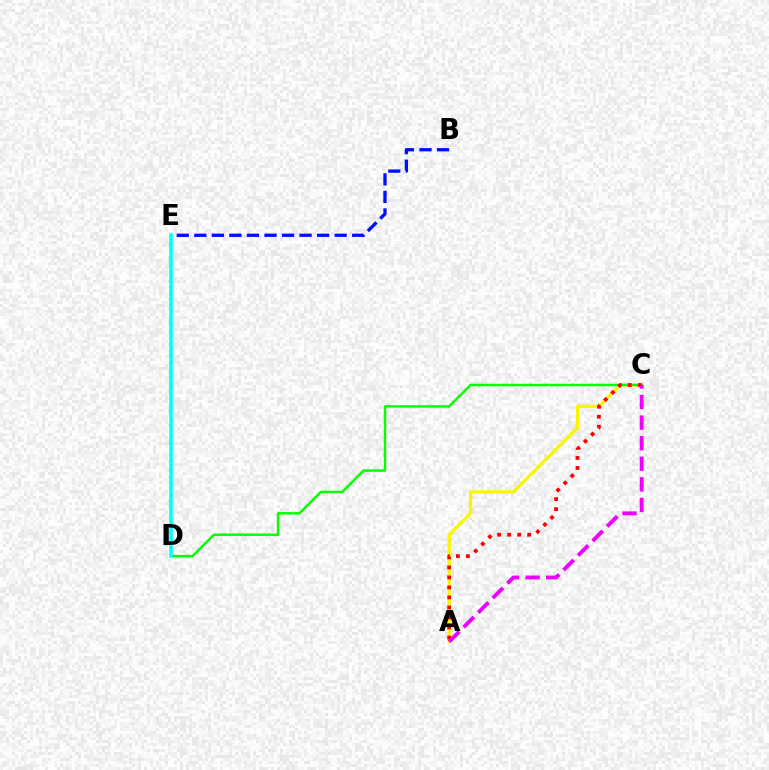{('A', 'C'): [{'color': '#fcf500', 'line_style': 'solid', 'thickness': 2.33}, {'color': '#ff0000', 'line_style': 'dotted', 'thickness': 2.72}, {'color': '#ee00ff', 'line_style': 'dashed', 'thickness': 2.79}], ('C', 'D'): [{'color': '#08ff00', 'line_style': 'solid', 'thickness': 1.77}], ('B', 'E'): [{'color': '#0010ff', 'line_style': 'dashed', 'thickness': 2.38}], ('D', 'E'): [{'color': '#00fff6', 'line_style': 'solid', 'thickness': 2.57}]}